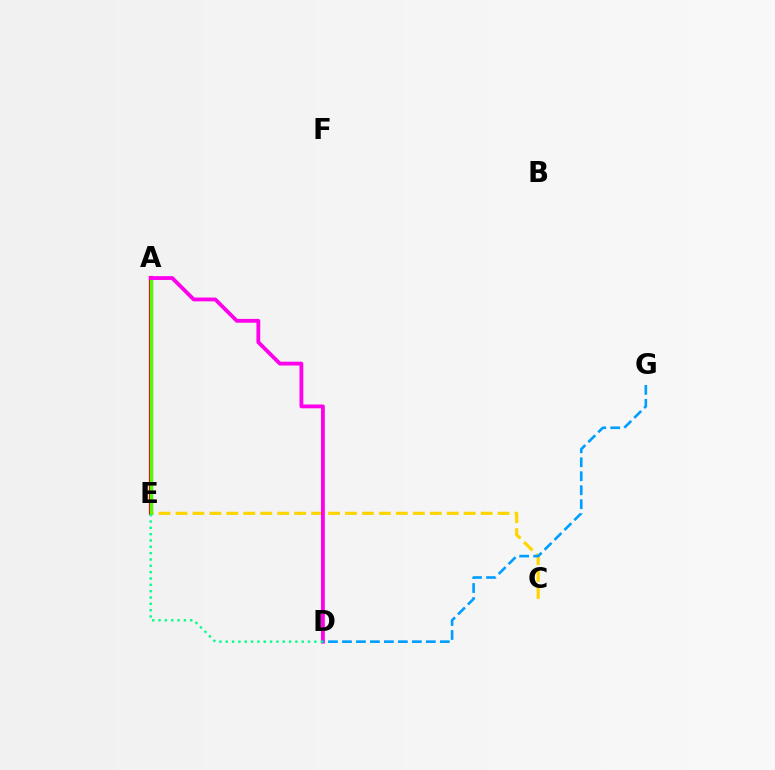{('C', 'E'): [{'color': '#ffd500', 'line_style': 'dashed', 'thickness': 2.3}], ('A', 'E'): [{'color': '#ff0000', 'line_style': 'solid', 'thickness': 2.98}, {'color': '#3700ff', 'line_style': 'solid', 'thickness': 2.24}, {'color': '#4fff00', 'line_style': 'solid', 'thickness': 2.25}], ('A', 'D'): [{'color': '#ff00ed', 'line_style': 'solid', 'thickness': 2.75}], ('D', 'E'): [{'color': '#00ff86', 'line_style': 'dotted', 'thickness': 1.72}], ('D', 'G'): [{'color': '#009eff', 'line_style': 'dashed', 'thickness': 1.9}]}